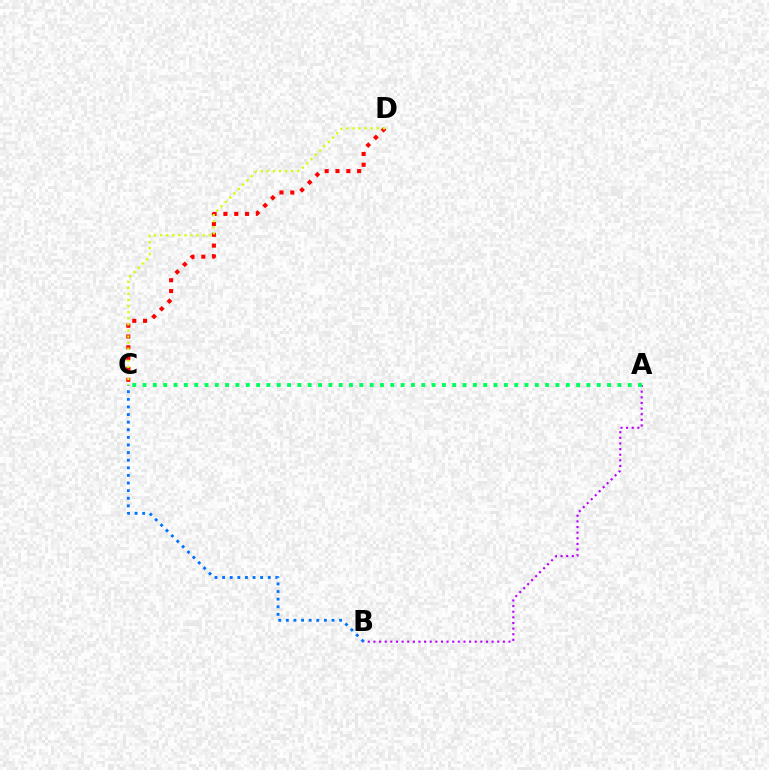{('C', 'D'): [{'color': '#ff0000', 'line_style': 'dotted', 'thickness': 2.94}, {'color': '#d1ff00', 'line_style': 'dotted', 'thickness': 1.65}], ('A', 'B'): [{'color': '#b900ff', 'line_style': 'dotted', 'thickness': 1.53}], ('A', 'C'): [{'color': '#00ff5c', 'line_style': 'dotted', 'thickness': 2.8}], ('B', 'C'): [{'color': '#0074ff', 'line_style': 'dotted', 'thickness': 2.07}]}